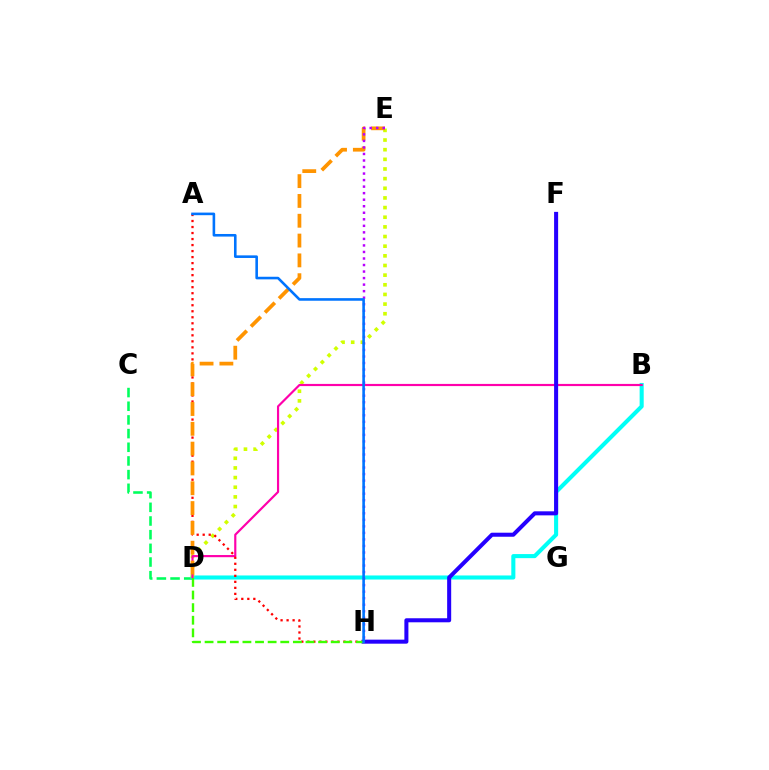{('C', 'D'): [{'color': '#00ff5c', 'line_style': 'dashed', 'thickness': 1.86}], ('B', 'D'): [{'color': '#00fff6', 'line_style': 'solid', 'thickness': 2.93}, {'color': '#ff00ac', 'line_style': 'solid', 'thickness': 1.56}], ('D', 'E'): [{'color': '#d1ff00', 'line_style': 'dotted', 'thickness': 2.62}, {'color': '#ff9400', 'line_style': 'dashed', 'thickness': 2.69}], ('F', 'H'): [{'color': '#2500ff', 'line_style': 'solid', 'thickness': 2.91}], ('A', 'H'): [{'color': '#ff0000', 'line_style': 'dotted', 'thickness': 1.63}, {'color': '#0074ff', 'line_style': 'solid', 'thickness': 1.87}], ('E', 'H'): [{'color': '#b900ff', 'line_style': 'dotted', 'thickness': 1.78}], ('D', 'H'): [{'color': '#3dff00', 'line_style': 'dashed', 'thickness': 1.71}]}